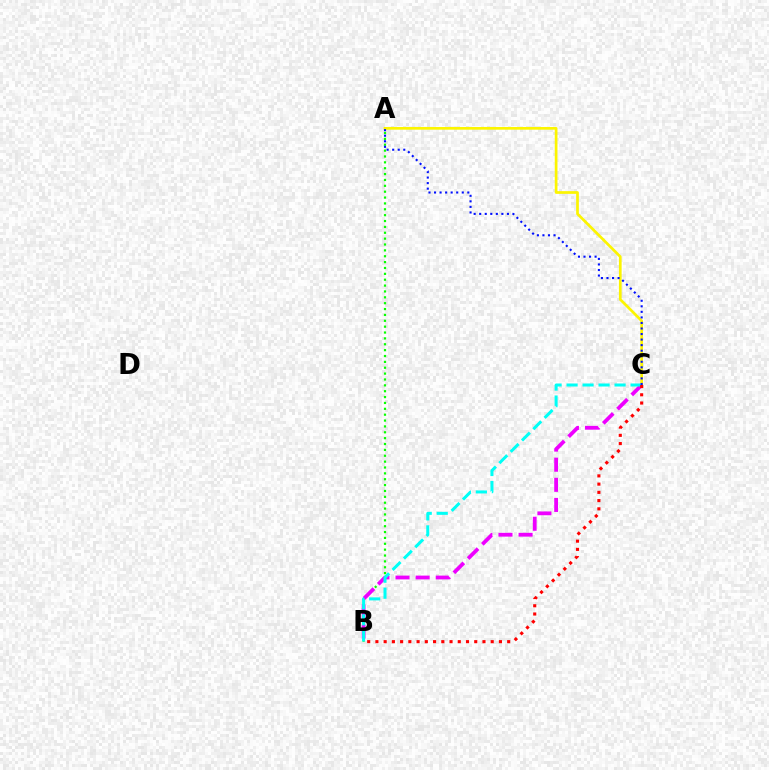{('A', 'B'): [{'color': '#08ff00', 'line_style': 'dotted', 'thickness': 1.59}], ('A', 'C'): [{'color': '#fcf500', 'line_style': 'solid', 'thickness': 1.95}, {'color': '#0010ff', 'line_style': 'dotted', 'thickness': 1.51}], ('B', 'C'): [{'color': '#ee00ff', 'line_style': 'dashed', 'thickness': 2.73}, {'color': '#00fff6', 'line_style': 'dashed', 'thickness': 2.17}, {'color': '#ff0000', 'line_style': 'dotted', 'thickness': 2.24}]}